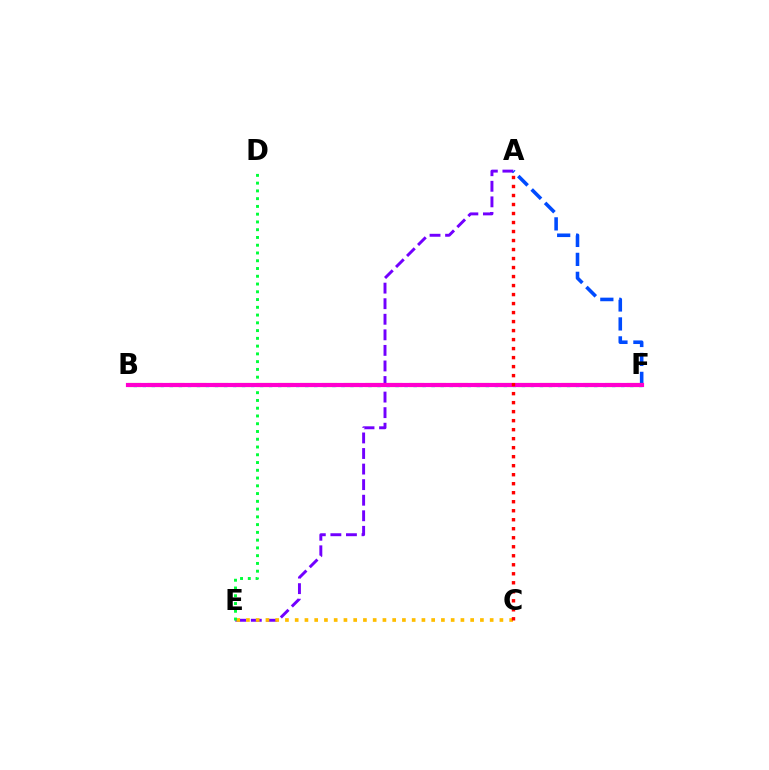{('B', 'F'): [{'color': '#00fff6', 'line_style': 'dotted', 'thickness': 2.45}, {'color': '#84ff00', 'line_style': 'dashed', 'thickness': 2.96}, {'color': '#ff00cf', 'line_style': 'solid', 'thickness': 2.99}], ('A', 'E'): [{'color': '#7200ff', 'line_style': 'dashed', 'thickness': 2.11}], ('A', 'F'): [{'color': '#004bff', 'line_style': 'dashed', 'thickness': 2.58}], ('C', 'E'): [{'color': '#ffbd00', 'line_style': 'dotted', 'thickness': 2.65}], ('D', 'E'): [{'color': '#00ff39', 'line_style': 'dotted', 'thickness': 2.11}], ('A', 'C'): [{'color': '#ff0000', 'line_style': 'dotted', 'thickness': 2.45}]}